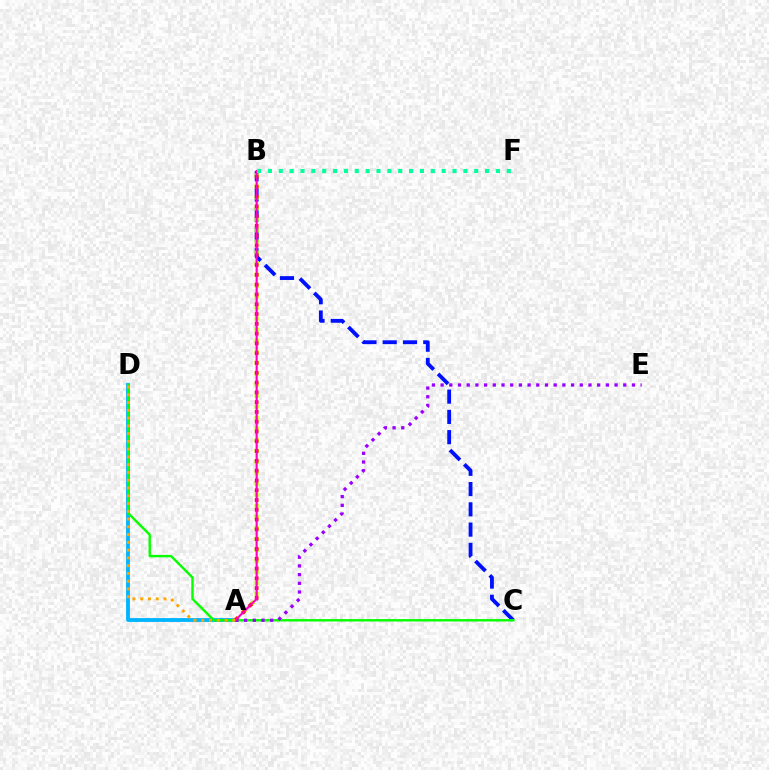{('B', 'C'): [{'color': '#0010ff', 'line_style': 'dashed', 'thickness': 2.75}], ('A', 'D'): [{'color': '#00b5ff', 'line_style': 'solid', 'thickness': 2.76}, {'color': '#ffa500', 'line_style': 'dotted', 'thickness': 2.11}], ('A', 'B'): [{'color': '#b3ff00', 'line_style': 'dotted', 'thickness': 2.99}, {'color': '#ff0000', 'line_style': 'dotted', 'thickness': 2.66}, {'color': '#ff00bd', 'line_style': 'solid', 'thickness': 1.54}], ('C', 'D'): [{'color': '#08ff00', 'line_style': 'solid', 'thickness': 1.74}], ('A', 'E'): [{'color': '#9b00ff', 'line_style': 'dotted', 'thickness': 2.36}], ('B', 'F'): [{'color': '#00ff9d', 'line_style': 'dotted', 'thickness': 2.95}]}